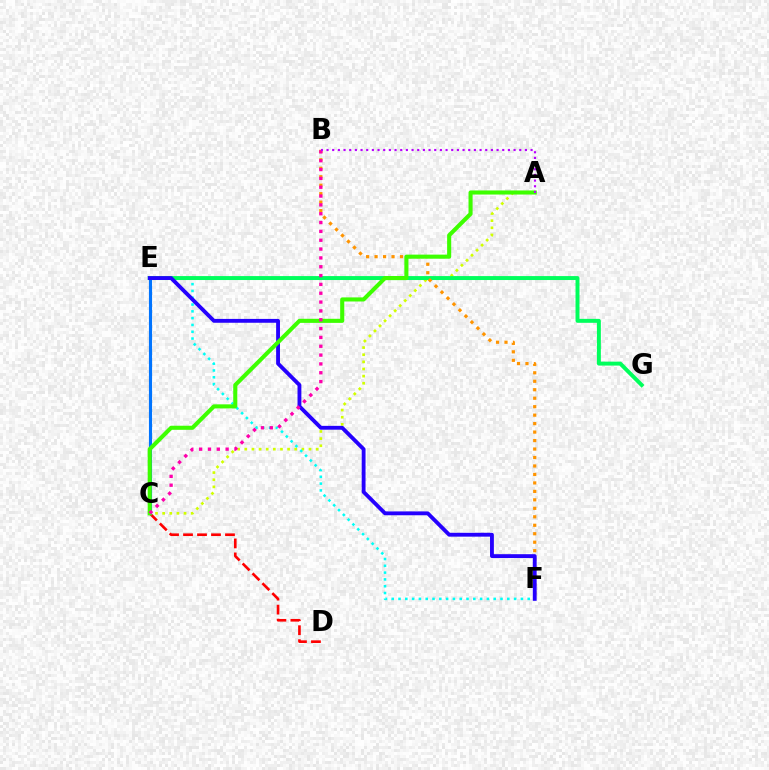{('A', 'C'): [{'color': '#d1ff00', 'line_style': 'dotted', 'thickness': 1.94}, {'color': '#3dff00', 'line_style': 'solid', 'thickness': 2.94}], ('E', 'F'): [{'color': '#00fff6', 'line_style': 'dotted', 'thickness': 1.85}, {'color': '#2500ff', 'line_style': 'solid', 'thickness': 2.77}], ('C', 'D'): [{'color': '#ff0000', 'line_style': 'dashed', 'thickness': 1.9}], ('E', 'G'): [{'color': '#00ff5c', 'line_style': 'solid', 'thickness': 2.84}], ('B', 'F'): [{'color': '#ff9400', 'line_style': 'dotted', 'thickness': 2.3}], ('C', 'E'): [{'color': '#0074ff', 'line_style': 'solid', 'thickness': 2.26}], ('B', 'C'): [{'color': '#ff00ac', 'line_style': 'dotted', 'thickness': 2.4}], ('A', 'B'): [{'color': '#b900ff', 'line_style': 'dotted', 'thickness': 1.54}]}